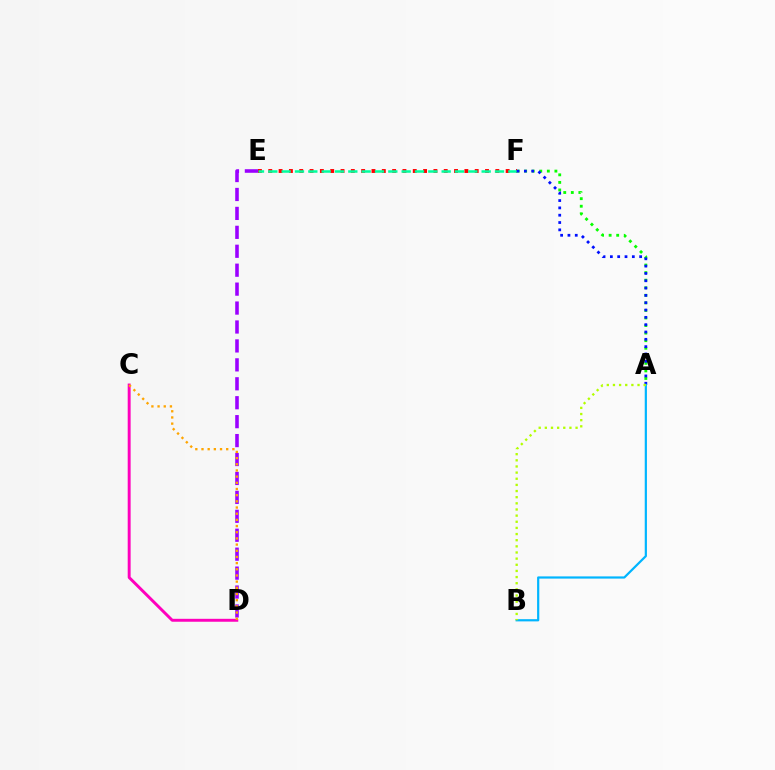{('A', 'F'): [{'color': '#08ff00', 'line_style': 'dotted', 'thickness': 2.05}, {'color': '#0010ff', 'line_style': 'dotted', 'thickness': 1.99}], ('C', 'D'): [{'color': '#ff00bd', 'line_style': 'solid', 'thickness': 2.11}, {'color': '#ffa500', 'line_style': 'dotted', 'thickness': 1.68}], ('D', 'E'): [{'color': '#9b00ff', 'line_style': 'dashed', 'thickness': 2.57}], ('E', 'F'): [{'color': '#ff0000', 'line_style': 'dotted', 'thickness': 2.8}, {'color': '#00ff9d', 'line_style': 'dashed', 'thickness': 1.81}], ('A', 'B'): [{'color': '#00b5ff', 'line_style': 'solid', 'thickness': 1.59}, {'color': '#b3ff00', 'line_style': 'dotted', 'thickness': 1.67}]}